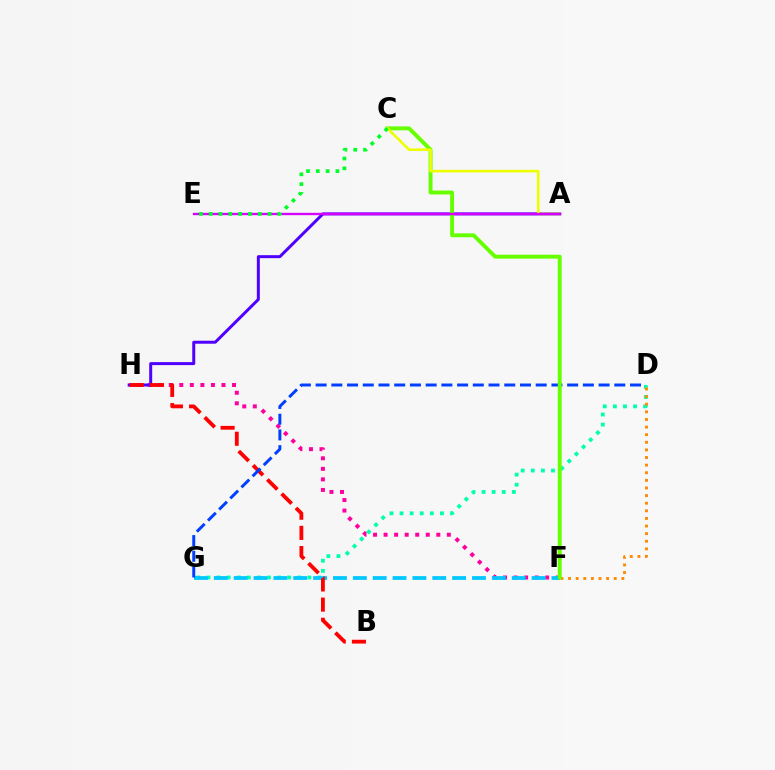{('D', 'G'): [{'color': '#00ffaf', 'line_style': 'dotted', 'thickness': 2.74}, {'color': '#003fff', 'line_style': 'dashed', 'thickness': 2.14}], ('F', 'H'): [{'color': '#ff00a0', 'line_style': 'dotted', 'thickness': 2.86}], ('A', 'H'): [{'color': '#4f00ff', 'line_style': 'solid', 'thickness': 2.15}], ('D', 'F'): [{'color': '#ff8800', 'line_style': 'dotted', 'thickness': 2.07}], ('F', 'G'): [{'color': '#00c7ff', 'line_style': 'dashed', 'thickness': 2.7}], ('B', 'H'): [{'color': '#ff0000', 'line_style': 'dashed', 'thickness': 2.74}], ('C', 'F'): [{'color': '#66ff00', 'line_style': 'solid', 'thickness': 2.81}], ('A', 'C'): [{'color': '#eeff00', 'line_style': 'solid', 'thickness': 1.87}], ('A', 'E'): [{'color': '#d600ff', 'line_style': 'solid', 'thickness': 1.69}], ('C', 'E'): [{'color': '#00ff27', 'line_style': 'dotted', 'thickness': 2.66}]}